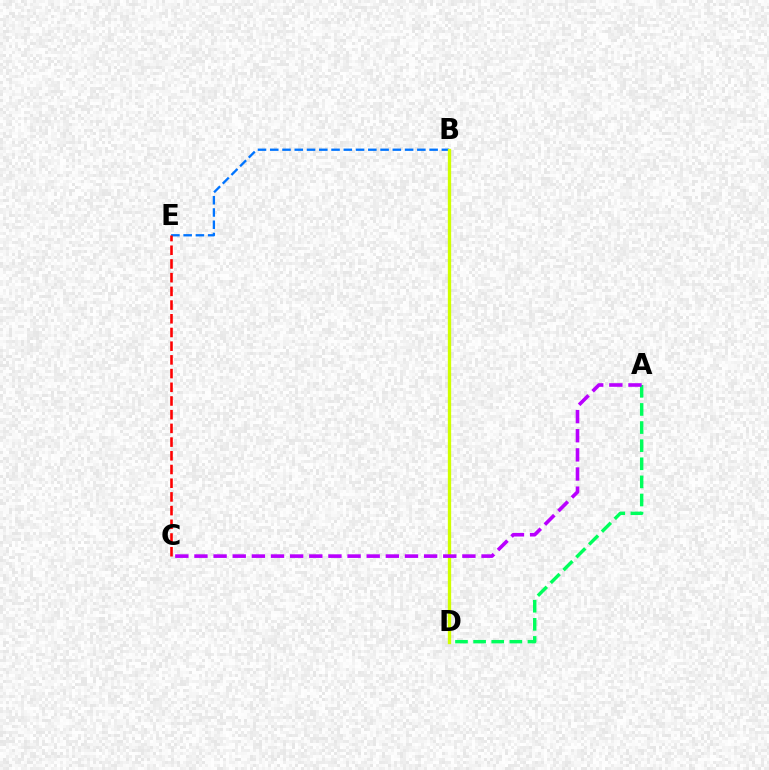{('A', 'D'): [{'color': '#00ff5c', 'line_style': 'dashed', 'thickness': 2.46}], ('B', 'E'): [{'color': '#0074ff', 'line_style': 'dashed', 'thickness': 1.67}], ('C', 'E'): [{'color': '#ff0000', 'line_style': 'dashed', 'thickness': 1.86}], ('B', 'D'): [{'color': '#d1ff00', 'line_style': 'solid', 'thickness': 2.39}], ('A', 'C'): [{'color': '#b900ff', 'line_style': 'dashed', 'thickness': 2.6}]}